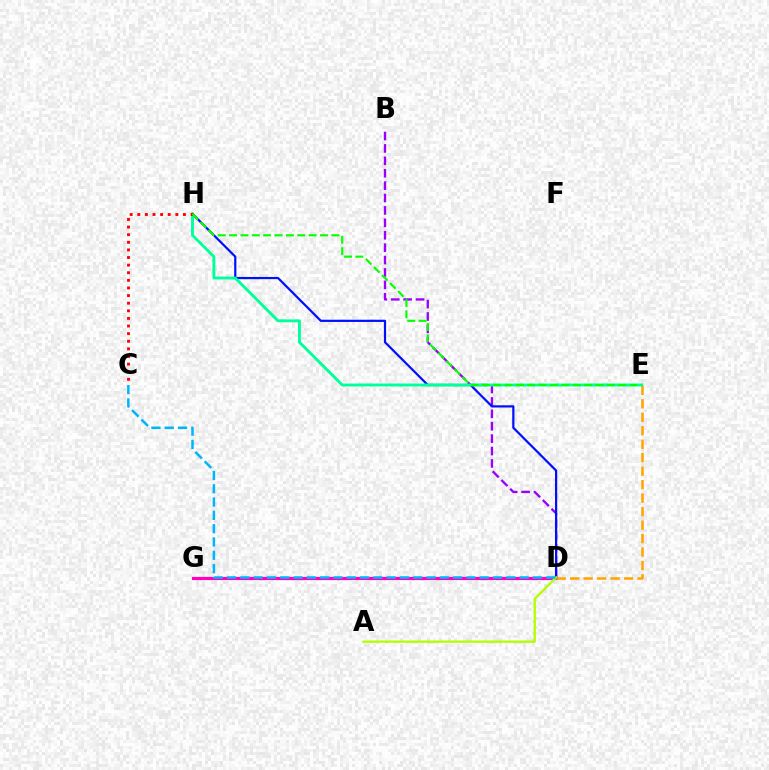{('D', 'G'): [{'color': '#ff00bd', 'line_style': 'solid', 'thickness': 2.29}], ('B', 'D'): [{'color': '#9b00ff', 'line_style': 'dashed', 'thickness': 1.68}], ('D', 'E'): [{'color': '#ffa500', 'line_style': 'dashed', 'thickness': 1.83}], ('D', 'H'): [{'color': '#0010ff', 'line_style': 'solid', 'thickness': 1.59}], ('E', 'H'): [{'color': '#00ff9d', 'line_style': 'solid', 'thickness': 2.08}, {'color': '#08ff00', 'line_style': 'dashed', 'thickness': 1.54}], ('A', 'D'): [{'color': '#b3ff00', 'line_style': 'solid', 'thickness': 1.68}], ('C', 'H'): [{'color': '#ff0000', 'line_style': 'dotted', 'thickness': 2.07}], ('C', 'D'): [{'color': '#00b5ff', 'line_style': 'dashed', 'thickness': 1.81}]}